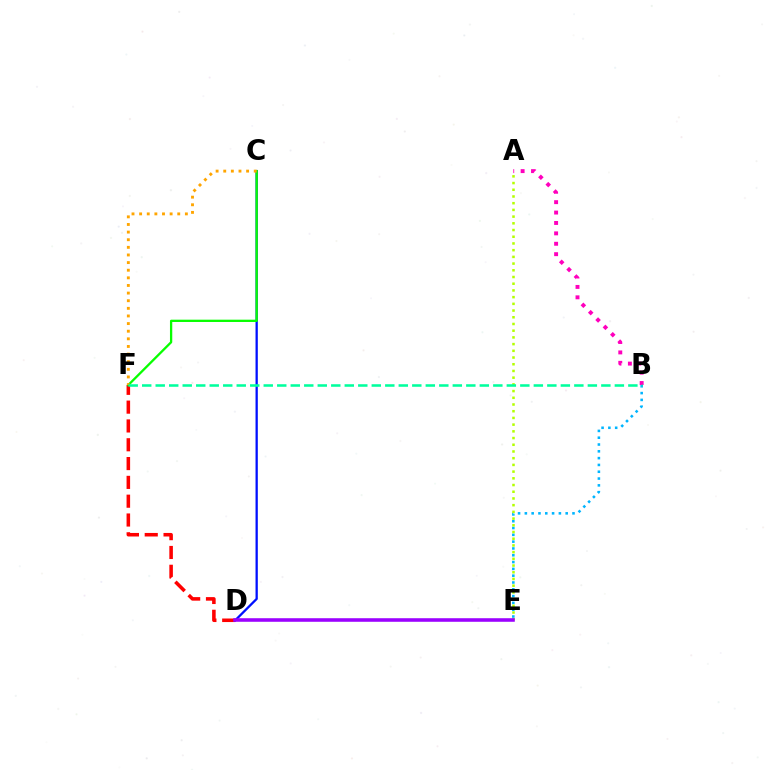{('D', 'F'): [{'color': '#ff0000', 'line_style': 'dashed', 'thickness': 2.56}], ('C', 'D'): [{'color': '#0010ff', 'line_style': 'solid', 'thickness': 1.65}], ('C', 'F'): [{'color': '#08ff00', 'line_style': 'solid', 'thickness': 1.65}, {'color': '#ffa500', 'line_style': 'dotted', 'thickness': 2.07}], ('B', 'E'): [{'color': '#00b5ff', 'line_style': 'dotted', 'thickness': 1.85}], ('A', 'B'): [{'color': '#ff00bd', 'line_style': 'dotted', 'thickness': 2.83}], ('A', 'E'): [{'color': '#b3ff00', 'line_style': 'dotted', 'thickness': 1.82}], ('D', 'E'): [{'color': '#9b00ff', 'line_style': 'solid', 'thickness': 2.57}], ('B', 'F'): [{'color': '#00ff9d', 'line_style': 'dashed', 'thickness': 1.83}]}